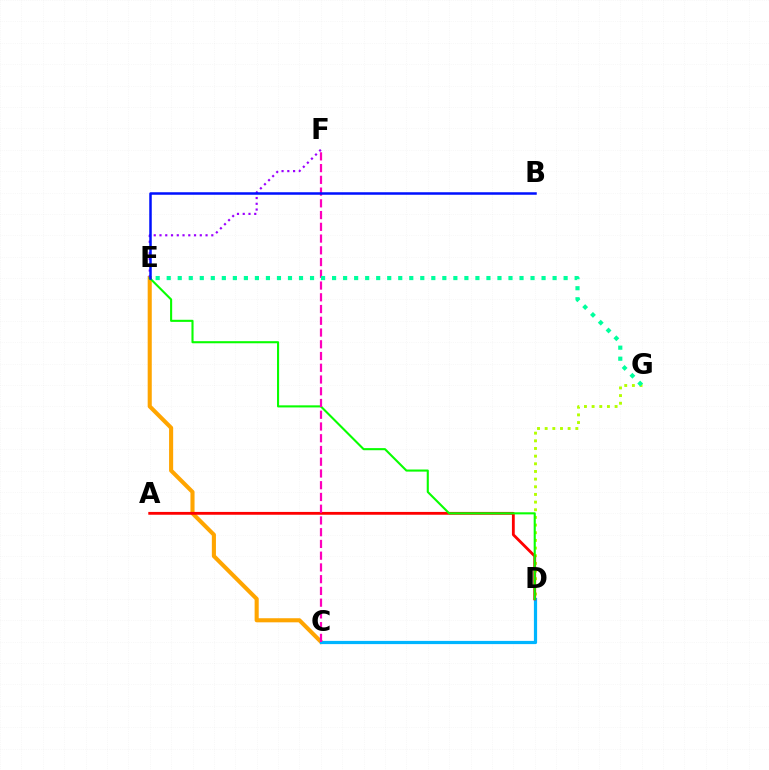{('C', 'E'): [{'color': '#ffa500', 'line_style': 'solid', 'thickness': 2.95}], ('E', 'F'): [{'color': '#9b00ff', 'line_style': 'dotted', 'thickness': 1.56}], ('C', 'D'): [{'color': '#00b5ff', 'line_style': 'solid', 'thickness': 2.31}], ('D', 'G'): [{'color': '#b3ff00', 'line_style': 'dotted', 'thickness': 2.08}], ('A', 'D'): [{'color': '#ff0000', 'line_style': 'solid', 'thickness': 2.03}], ('D', 'E'): [{'color': '#08ff00', 'line_style': 'solid', 'thickness': 1.51}], ('C', 'F'): [{'color': '#ff00bd', 'line_style': 'dashed', 'thickness': 1.6}], ('E', 'G'): [{'color': '#00ff9d', 'line_style': 'dotted', 'thickness': 3.0}], ('B', 'E'): [{'color': '#0010ff', 'line_style': 'solid', 'thickness': 1.81}]}